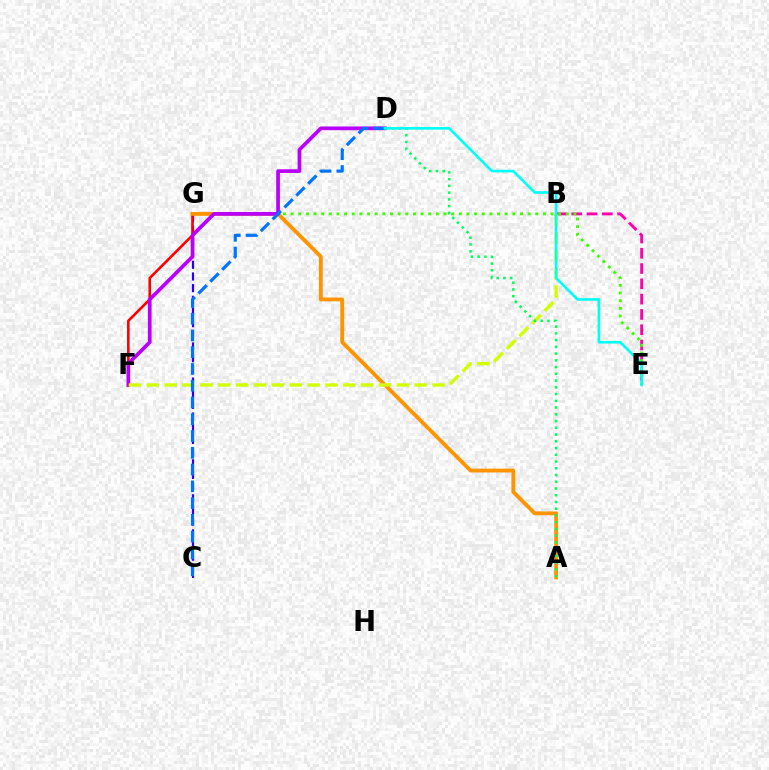{('B', 'E'): [{'color': '#ff00ac', 'line_style': 'dashed', 'thickness': 2.08}], ('C', 'G'): [{'color': '#2500ff', 'line_style': 'dashed', 'thickness': 1.59}], ('E', 'G'): [{'color': '#3dff00', 'line_style': 'dotted', 'thickness': 2.08}], ('F', 'G'): [{'color': '#ff0000', 'line_style': 'solid', 'thickness': 1.88}], ('A', 'G'): [{'color': '#ff9400', 'line_style': 'solid', 'thickness': 2.75}], ('D', 'F'): [{'color': '#b900ff', 'line_style': 'solid', 'thickness': 2.68}], ('B', 'F'): [{'color': '#d1ff00', 'line_style': 'dashed', 'thickness': 2.43}], ('C', 'D'): [{'color': '#0074ff', 'line_style': 'dashed', 'thickness': 2.28}], ('A', 'D'): [{'color': '#00ff5c', 'line_style': 'dotted', 'thickness': 1.83}], ('D', 'E'): [{'color': '#00fff6', 'line_style': 'solid', 'thickness': 1.9}]}